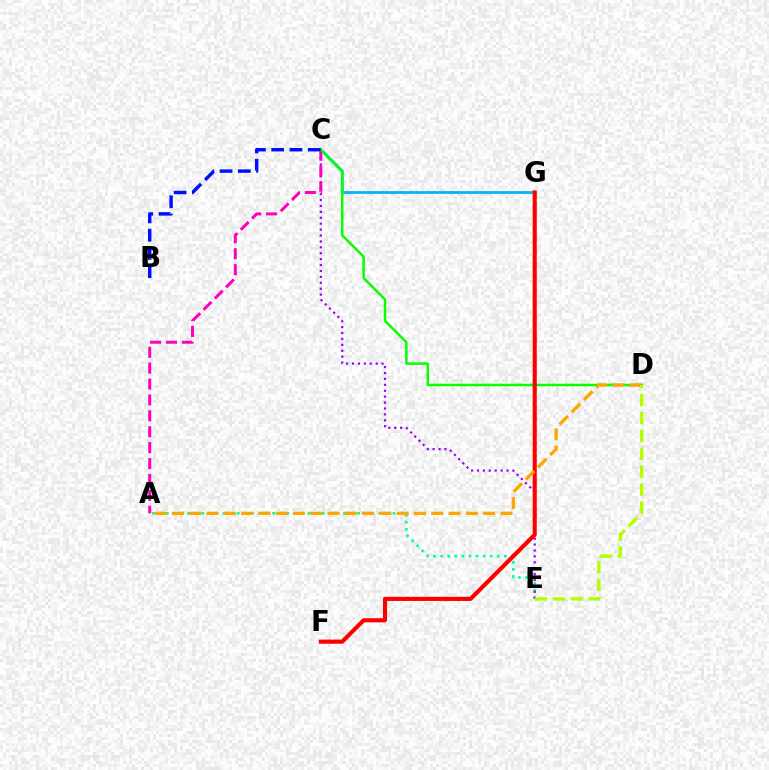{('A', 'E'): [{'color': '#00ff9d', 'line_style': 'dotted', 'thickness': 1.92}], ('C', 'G'): [{'color': '#00b5ff', 'line_style': 'solid', 'thickness': 2.02}], ('C', 'E'): [{'color': '#9b00ff', 'line_style': 'dotted', 'thickness': 1.61}], ('A', 'C'): [{'color': '#ff00bd', 'line_style': 'dashed', 'thickness': 2.16}], ('C', 'D'): [{'color': '#08ff00', 'line_style': 'solid', 'thickness': 1.8}], ('F', 'G'): [{'color': '#ff0000', 'line_style': 'solid', 'thickness': 2.97}], ('A', 'D'): [{'color': '#ffa500', 'line_style': 'dashed', 'thickness': 2.35}], ('D', 'E'): [{'color': '#b3ff00', 'line_style': 'dashed', 'thickness': 2.44}], ('B', 'C'): [{'color': '#0010ff', 'line_style': 'dashed', 'thickness': 2.48}]}